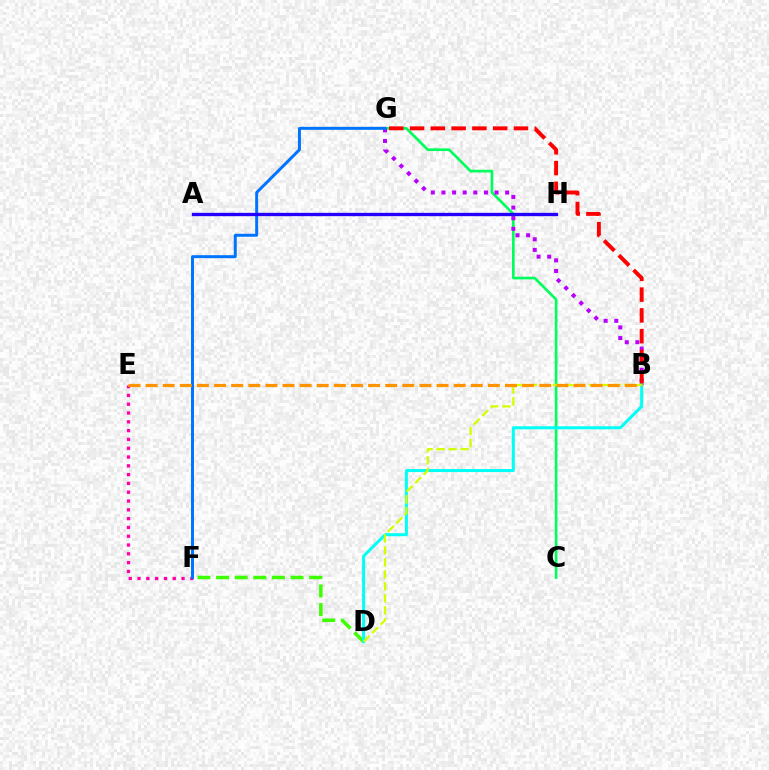{('C', 'G'): [{'color': '#00ff5c', 'line_style': 'solid', 'thickness': 1.92}], ('B', 'G'): [{'color': '#b900ff', 'line_style': 'dotted', 'thickness': 2.89}, {'color': '#ff0000', 'line_style': 'dashed', 'thickness': 2.82}], ('E', 'F'): [{'color': '#ff00ac', 'line_style': 'dotted', 'thickness': 2.39}], ('F', 'G'): [{'color': '#0074ff', 'line_style': 'solid', 'thickness': 2.14}], ('D', 'F'): [{'color': '#3dff00', 'line_style': 'dashed', 'thickness': 2.53}], ('B', 'D'): [{'color': '#00fff6', 'line_style': 'solid', 'thickness': 2.17}, {'color': '#d1ff00', 'line_style': 'dashed', 'thickness': 1.63}], ('B', 'E'): [{'color': '#ff9400', 'line_style': 'dashed', 'thickness': 2.33}], ('A', 'H'): [{'color': '#2500ff', 'line_style': 'solid', 'thickness': 2.4}]}